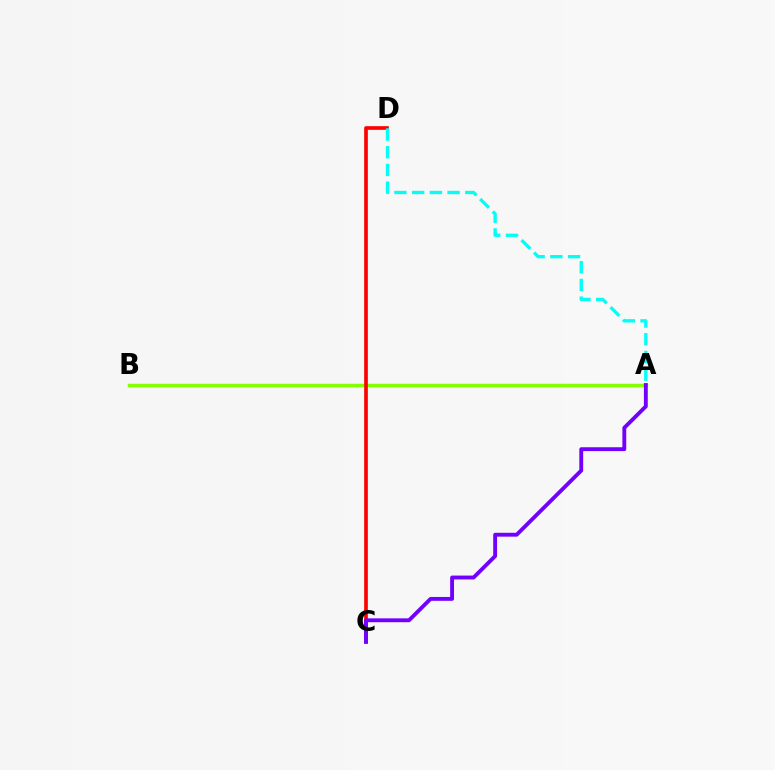{('A', 'B'): [{'color': '#84ff00', 'line_style': 'solid', 'thickness': 2.5}], ('C', 'D'): [{'color': '#ff0000', 'line_style': 'solid', 'thickness': 2.64}], ('A', 'D'): [{'color': '#00fff6', 'line_style': 'dashed', 'thickness': 2.41}], ('A', 'C'): [{'color': '#7200ff', 'line_style': 'solid', 'thickness': 2.78}]}